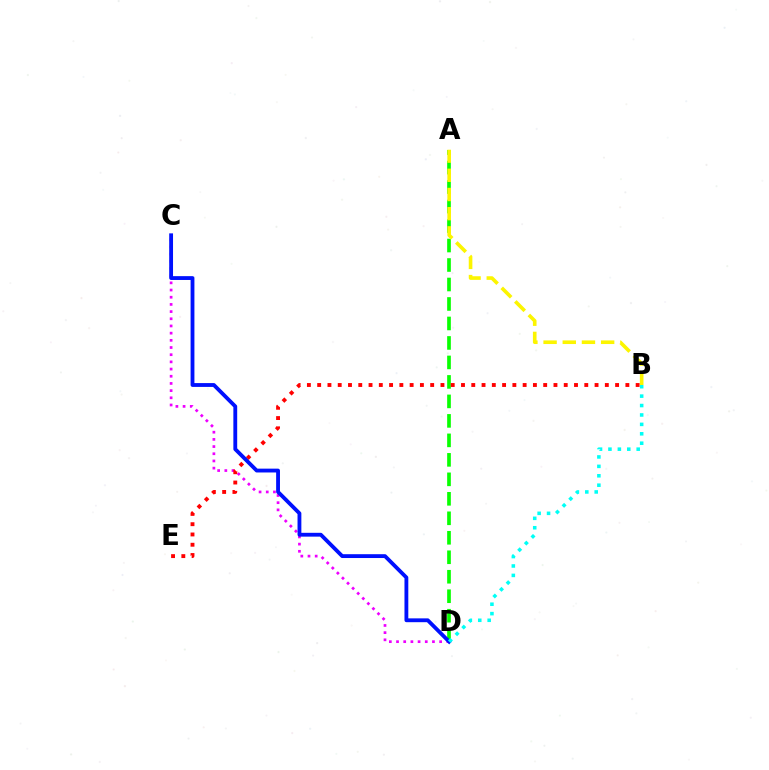{('C', 'D'): [{'color': '#ee00ff', 'line_style': 'dotted', 'thickness': 1.95}, {'color': '#0010ff', 'line_style': 'solid', 'thickness': 2.76}], ('A', 'D'): [{'color': '#08ff00', 'line_style': 'dashed', 'thickness': 2.65}], ('A', 'B'): [{'color': '#fcf500', 'line_style': 'dashed', 'thickness': 2.61}], ('B', 'E'): [{'color': '#ff0000', 'line_style': 'dotted', 'thickness': 2.79}], ('B', 'D'): [{'color': '#00fff6', 'line_style': 'dotted', 'thickness': 2.56}]}